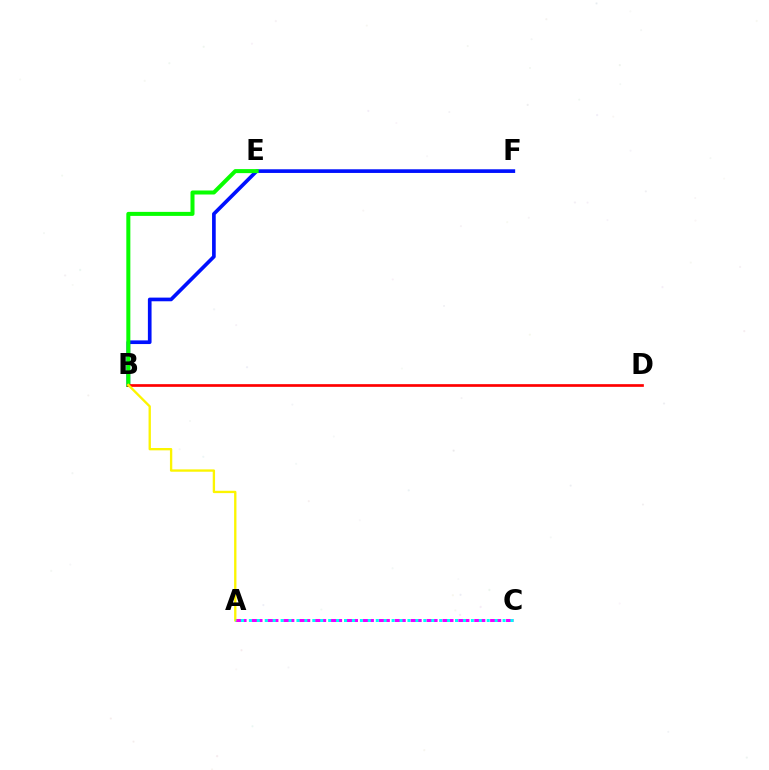{('A', 'C'): [{'color': '#ee00ff', 'line_style': 'dashed', 'thickness': 2.16}, {'color': '#00fff6', 'line_style': 'dotted', 'thickness': 2.15}], ('B', 'F'): [{'color': '#0010ff', 'line_style': 'solid', 'thickness': 2.64}], ('B', 'E'): [{'color': '#08ff00', 'line_style': 'solid', 'thickness': 2.89}], ('B', 'D'): [{'color': '#ff0000', 'line_style': 'solid', 'thickness': 1.94}], ('A', 'B'): [{'color': '#fcf500', 'line_style': 'solid', 'thickness': 1.68}]}